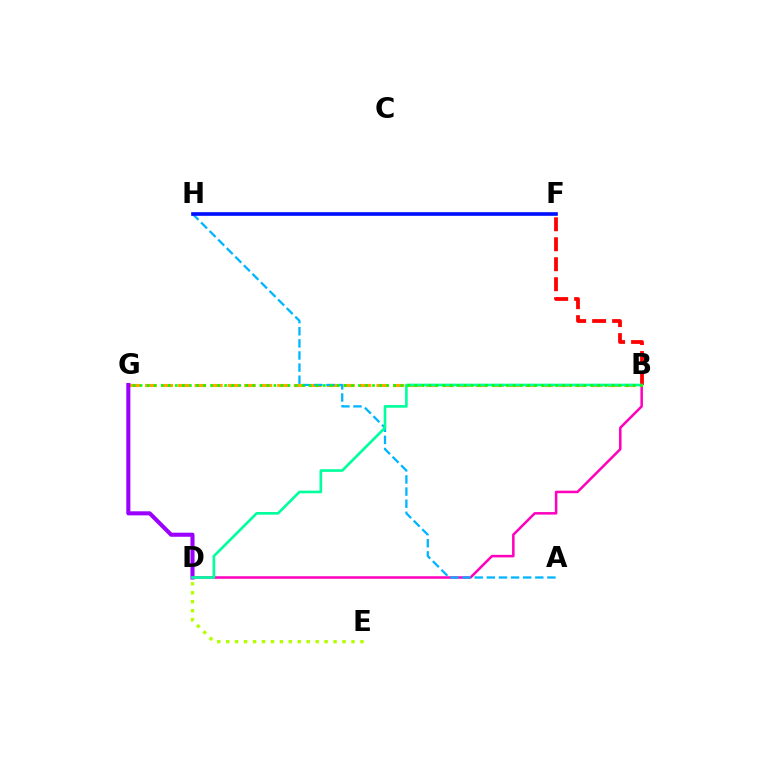{('D', 'E'): [{'color': '#b3ff00', 'line_style': 'dotted', 'thickness': 2.43}], ('B', 'D'): [{'color': '#ff00bd', 'line_style': 'solid', 'thickness': 1.81}, {'color': '#00ff9d', 'line_style': 'solid', 'thickness': 1.91}], ('B', 'G'): [{'color': '#ffa500', 'line_style': 'dashed', 'thickness': 2.25}, {'color': '#08ff00', 'line_style': 'dotted', 'thickness': 1.91}], ('A', 'H'): [{'color': '#00b5ff', 'line_style': 'dashed', 'thickness': 1.65}], ('B', 'F'): [{'color': '#ff0000', 'line_style': 'dashed', 'thickness': 2.71}], ('D', 'G'): [{'color': '#9b00ff', 'line_style': 'solid', 'thickness': 2.93}], ('F', 'H'): [{'color': '#0010ff', 'line_style': 'solid', 'thickness': 2.63}]}